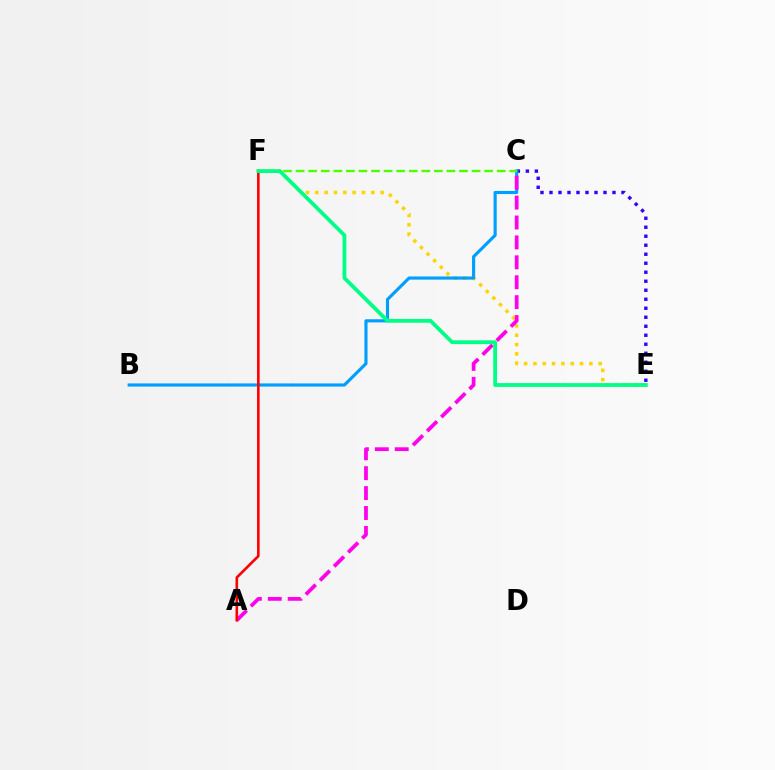{('C', 'E'): [{'color': '#3700ff', 'line_style': 'dotted', 'thickness': 2.45}], ('E', 'F'): [{'color': '#ffd500', 'line_style': 'dotted', 'thickness': 2.53}, {'color': '#00ff86', 'line_style': 'solid', 'thickness': 2.73}], ('B', 'C'): [{'color': '#009eff', 'line_style': 'solid', 'thickness': 2.26}], ('A', 'C'): [{'color': '#ff00ed', 'line_style': 'dashed', 'thickness': 2.71}], ('A', 'F'): [{'color': '#ff0000', 'line_style': 'solid', 'thickness': 1.89}], ('C', 'F'): [{'color': '#4fff00', 'line_style': 'dashed', 'thickness': 1.71}]}